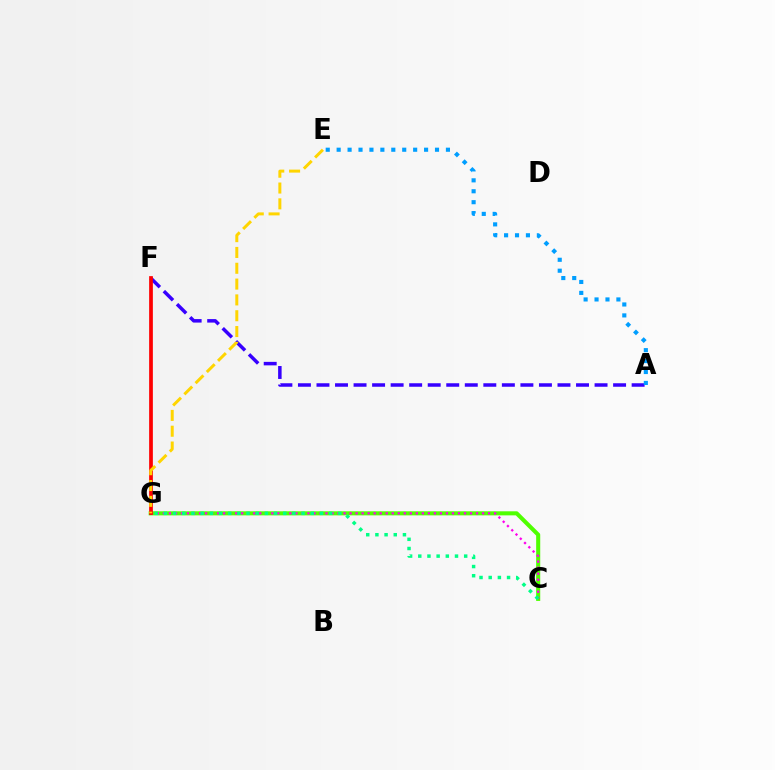{('C', 'G'): [{'color': '#4fff00', 'line_style': 'solid', 'thickness': 2.93}, {'color': '#ff00ed', 'line_style': 'dotted', 'thickness': 1.64}, {'color': '#00ff86', 'line_style': 'dotted', 'thickness': 2.49}], ('A', 'F'): [{'color': '#3700ff', 'line_style': 'dashed', 'thickness': 2.52}], ('A', 'E'): [{'color': '#009eff', 'line_style': 'dotted', 'thickness': 2.97}], ('F', 'G'): [{'color': '#ff0000', 'line_style': 'solid', 'thickness': 2.68}], ('E', 'G'): [{'color': '#ffd500', 'line_style': 'dashed', 'thickness': 2.15}]}